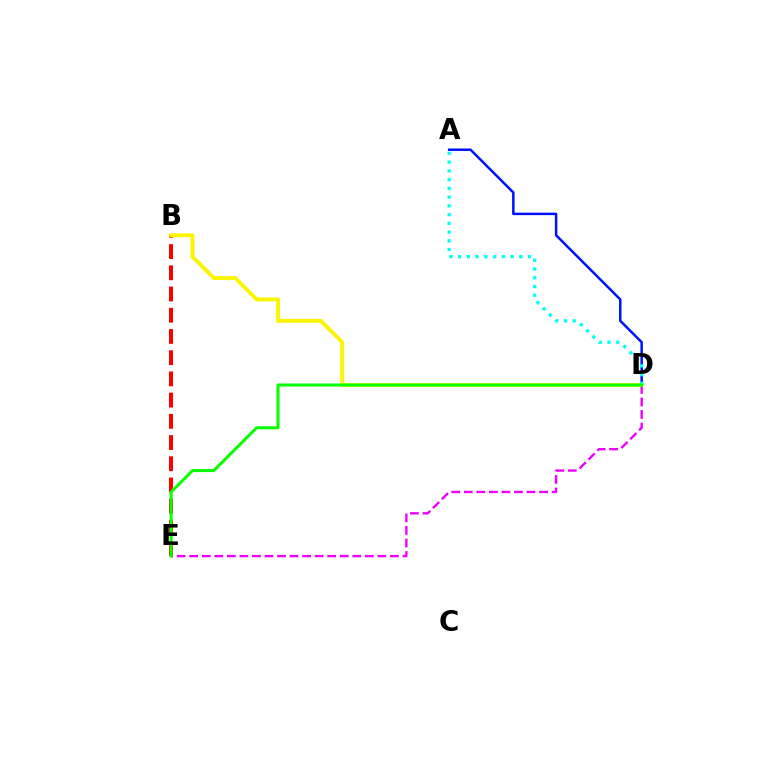{('B', 'E'): [{'color': '#ff0000', 'line_style': 'dashed', 'thickness': 2.88}], ('D', 'E'): [{'color': '#ee00ff', 'line_style': 'dashed', 'thickness': 1.7}, {'color': '#08ff00', 'line_style': 'solid', 'thickness': 2.17}], ('B', 'D'): [{'color': '#fcf500', 'line_style': 'solid', 'thickness': 2.8}], ('A', 'D'): [{'color': '#0010ff', 'line_style': 'solid', 'thickness': 1.79}, {'color': '#00fff6', 'line_style': 'dotted', 'thickness': 2.38}]}